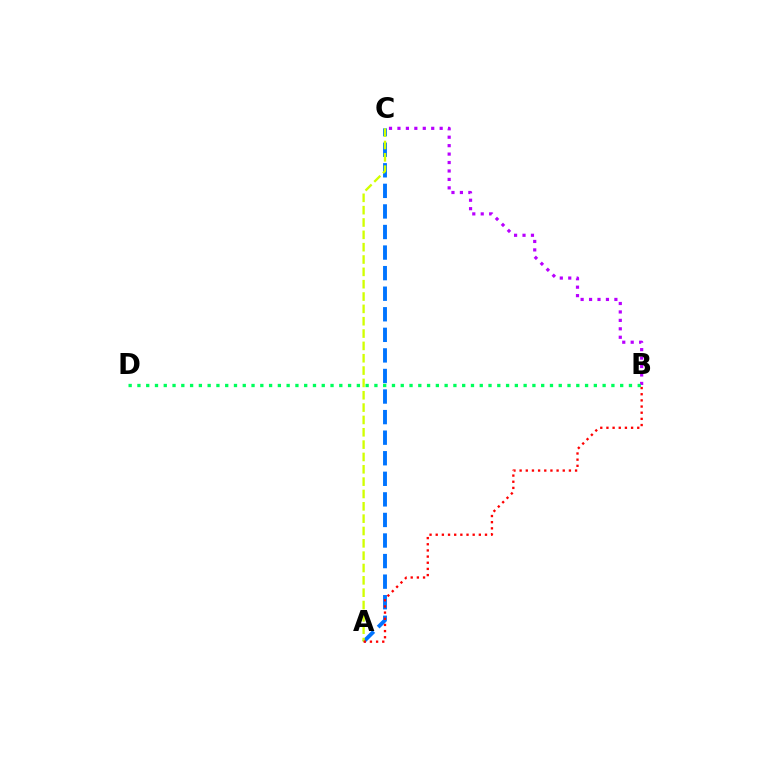{('A', 'C'): [{'color': '#0074ff', 'line_style': 'dashed', 'thickness': 2.79}, {'color': '#d1ff00', 'line_style': 'dashed', 'thickness': 1.68}], ('B', 'C'): [{'color': '#b900ff', 'line_style': 'dotted', 'thickness': 2.29}], ('B', 'D'): [{'color': '#00ff5c', 'line_style': 'dotted', 'thickness': 2.38}], ('A', 'B'): [{'color': '#ff0000', 'line_style': 'dotted', 'thickness': 1.67}]}